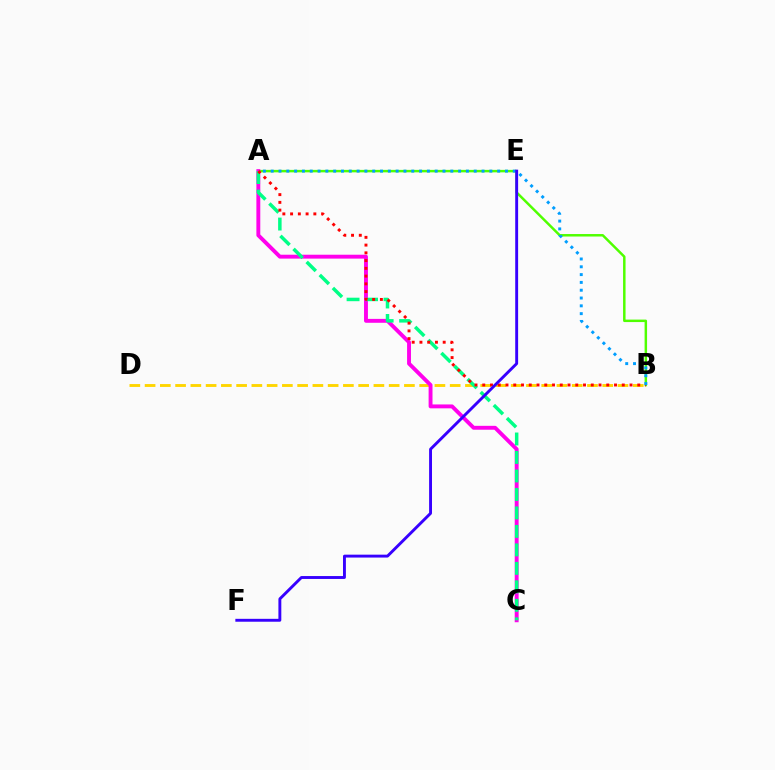{('A', 'B'): [{'color': '#4fff00', 'line_style': 'solid', 'thickness': 1.78}, {'color': '#ff0000', 'line_style': 'dotted', 'thickness': 2.11}, {'color': '#009eff', 'line_style': 'dotted', 'thickness': 2.12}], ('B', 'D'): [{'color': '#ffd500', 'line_style': 'dashed', 'thickness': 2.07}], ('A', 'C'): [{'color': '#ff00ed', 'line_style': 'solid', 'thickness': 2.8}, {'color': '#00ff86', 'line_style': 'dashed', 'thickness': 2.51}], ('E', 'F'): [{'color': '#3700ff', 'line_style': 'solid', 'thickness': 2.09}]}